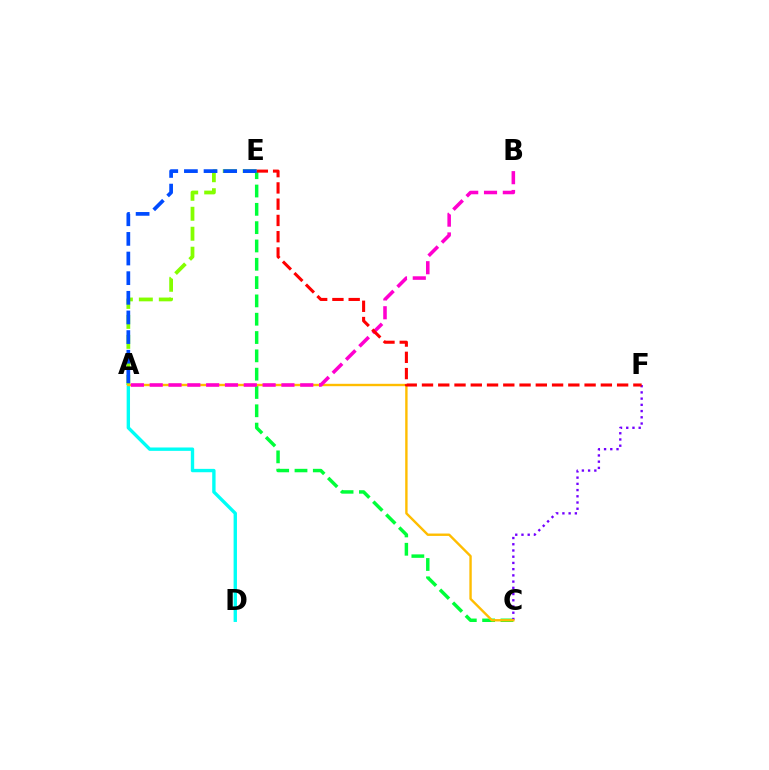{('A', 'D'): [{'color': '#00fff6', 'line_style': 'solid', 'thickness': 2.42}], ('C', 'E'): [{'color': '#00ff39', 'line_style': 'dashed', 'thickness': 2.49}], ('C', 'F'): [{'color': '#7200ff', 'line_style': 'dotted', 'thickness': 1.69}], ('A', 'E'): [{'color': '#84ff00', 'line_style': 'dashed', 'thickness': 2.71}, {'color': '#004bff', 'line_style': 'dashed', 'thickness': 2.67}], ('A', 'C'): [{'color': '#ffbd00', 'line_style': 'solid', 'thickness': 1.72}], ('A', 'B'): [{'color': '#ff00cf', 'line_style': 'dashed', 'thickness': 2.56}], ('E', 'F'): [{'color': '#ff0000', 'line_style': 'dashed', 'thickness': 2.21}]}